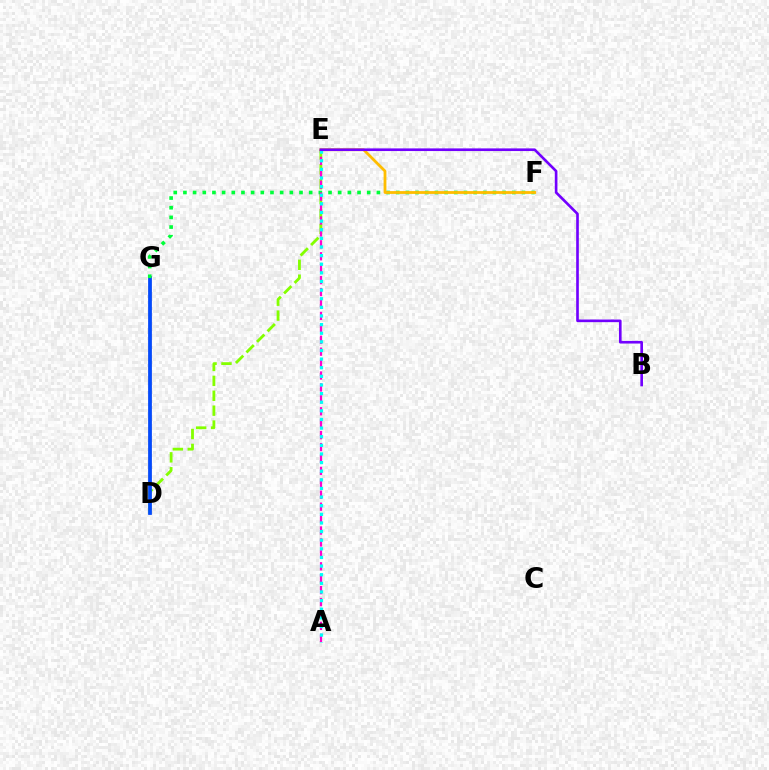{('D', 'G'): [{'color': '#ff0000', 'line_style': 'solid', 'thickness': 1.76}, {'color': '#004bff', 'line_style': 'solid', 'thickness': 2.69}], ('D', 'E'): [{'color': '#84ff00', 'line_style': 'dashed', 'thickness': 2.03}], ('F', 'G'): [{'color': '#00ff39', 'line_style': 'dotted', 'thickness': 2.63}], ('A', 'E'): [{'color': '#ff00cf', 'line_style': 'dashed', 'thickness': 1.62}, {'color': '#00fff6', 'line_style': 'dotted', 'thickness': 2.34}], ('E', 'F'): [{'color': '#ffbd00', 'line_style': 'solid', 'thickness': 2.02}], ('B', 'E'): [{'color': '#7200ff', 'line_style': 'solid', 'thickness': 1.9}]}